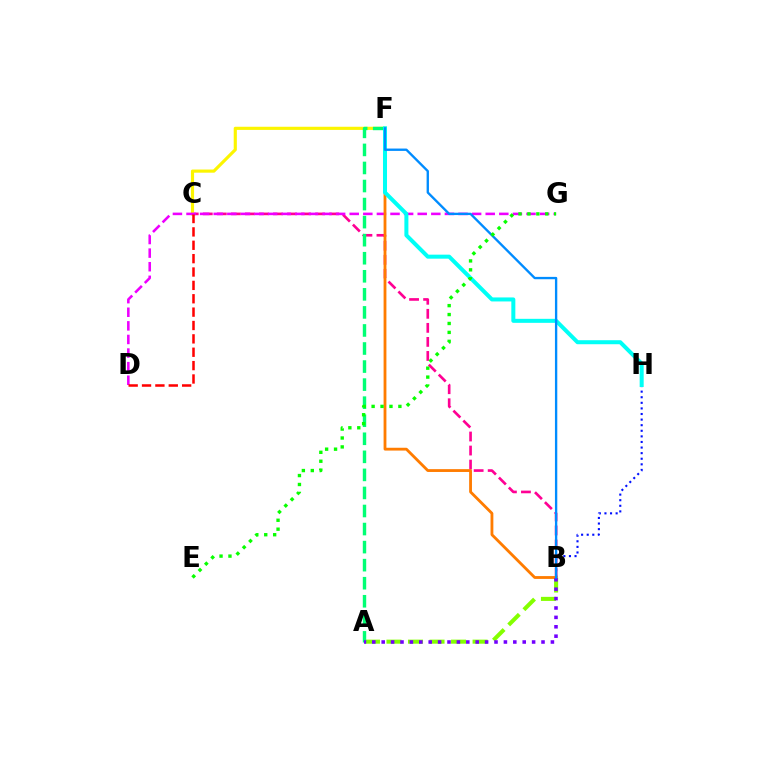{('A', 'B'): [{'color': '#84ff00', 'line_style': 'dashed', 'thickness': 2.92}, {'color': '#7200ff', 'line_style': 'dotted', 'thickness': 2.55}], ('B', 'C'): [{'color': '#ff0094', 'line_style': 'dashed', 'thickness': 1.91}], ('C', 'F'): [{'color': '#fcf500', 'line_style': 'solid', 'thickness': 2.27}], ('D', 'G'): [{'color': '#ee00ff', 'line_style': 'dashed', 'thickness': 1.85}], ('B', 'F'): [{'color': '#ff7c00', 'line_style': 'solid', 'thickness': 2.03}, {'color': '#008cff', 'line_style': 'solid', 'thickness': 1.69}], ('B', 'H'): [{'color': '#0010ff', 'line_style': 'dotted', 'thickness': 1.52}], ('A', 'F'): [{'color': '#00ff74', 'line_style': 'dashed', 'thickness': 2.45}], ('F', 'H'): [{'color': '#00fff6', 'line_style': 'solid', 'thickness': 2.89}], ('C', 'D'): [{'color': '#ff0000', 'line_style': 'dashed', 'thickness': 1.82}], ('E', 'G'): [{'color': '#08ff00', 'line_style': 'dotted', 'thickness': 2.43}]}